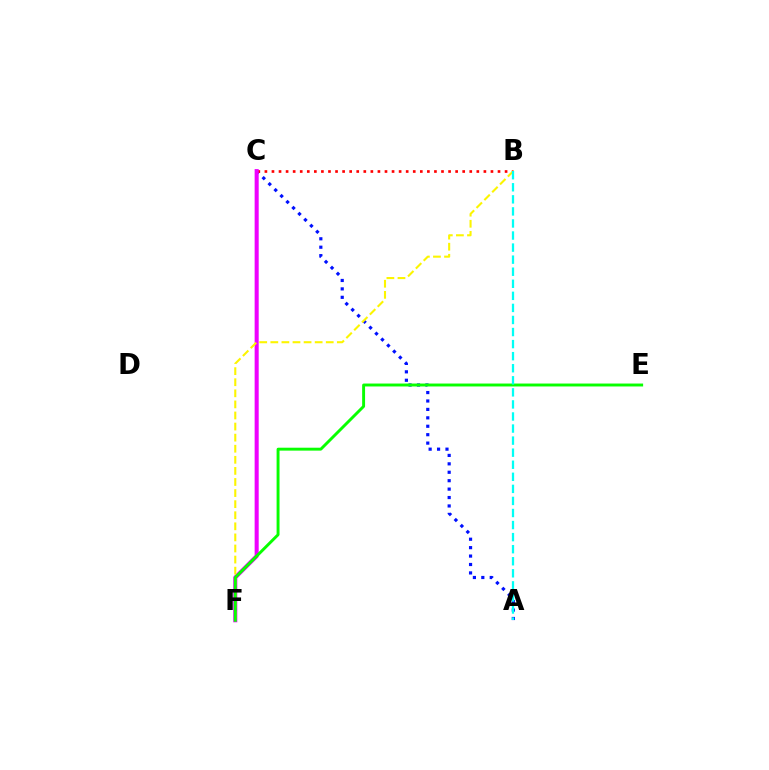{('A', 'C'): [{'color': '#0010ff', 'line_style': 'dotted', 'thickness': 2.29}], ('B', 'C'): [{'color': '#ff0000', 'line_style': 'dotted', 'thickness': 1.92}], ('C', 'F'): [{'color': '#ee00ff', 'line_style': 'solid', 'thickness': 2.92}], ('B', 'F'): [{'color': '#fcf500', 'line_style': 'dashed', 'thickness': 1.51}], ('E', 'F'): [{'color': '#08ff00', 'line_style': 'solid', 'thickness': 2.1}], ('A', 'B'): [{'color': '#00fff6', 'line_style': 'dashed', 'thickness': 1.64}]}